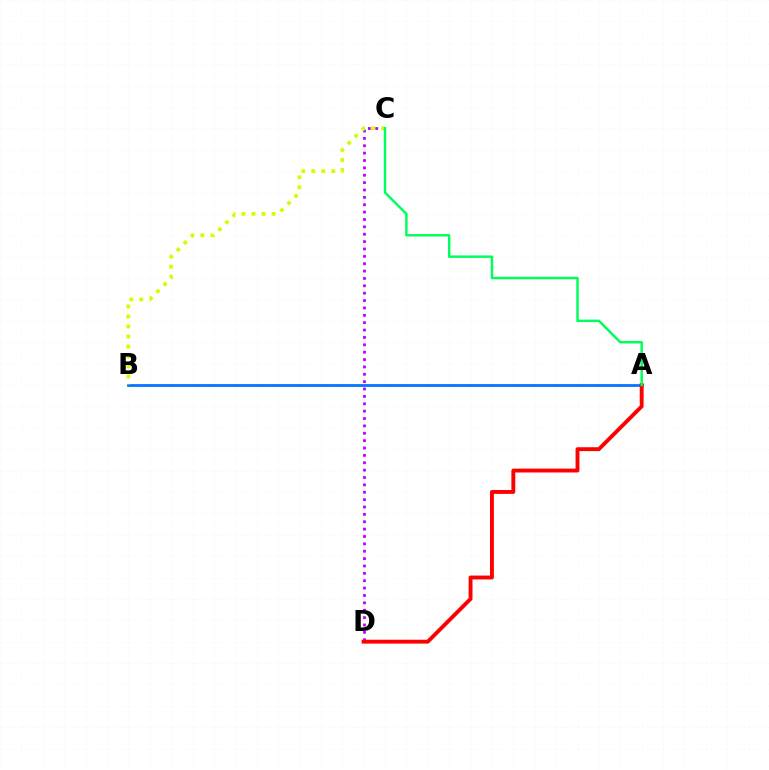{('C', 'D'): [{'color': '#b900ff', 'line_style': 'dotted', 'thickness': 2.0}], ('A', 'B'): [{'color': '#0074ff', 'line_style': 'solid', 'thickness': 1.99}], ('B', 'C'): [{'color': '#d1ff00', 'line_style': 'dotted', 'thickness': 2.72}], ('A', 'D'): [{'color': '#ff0000', 'line_style': 'solid', 'thickness': 2.79}], ('A', 'C'): [{'color': '#00ff5c', 'line_style': 'solid', 'thickness': 1.77}]}